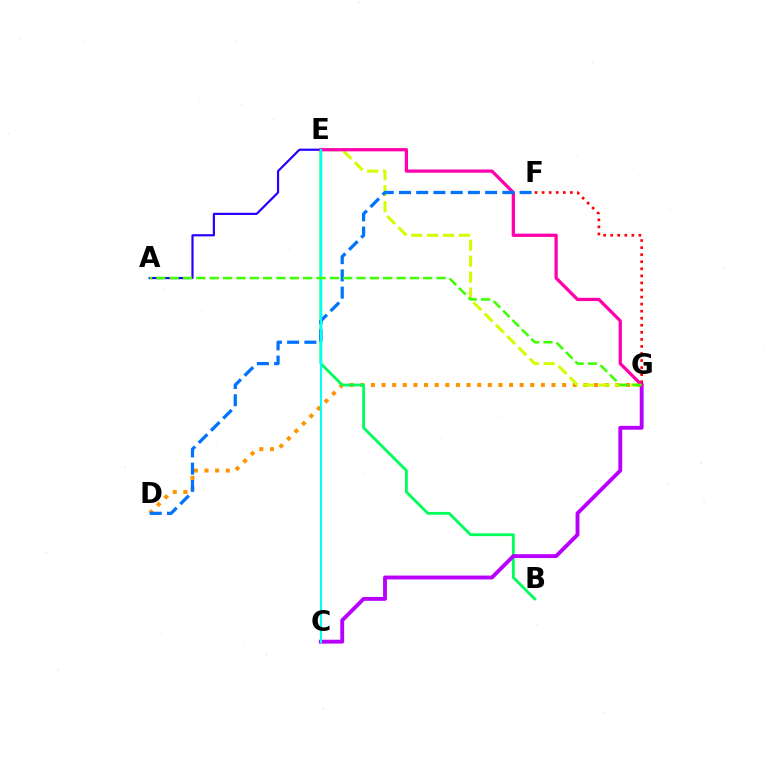{('A', 'E'): [{'color': '#2500ff', 'line_style': 'solid', 'thickness': 1.58}], ('D', 'G'): [{'color': '#ff9400', 'line_style': 'dotted', 'thickness': 2.89}], ('F', 'G'): [{'color': '#ff0000', 'line_style': 'dotted', 'thickness': 1.92}], ('E', 'G'): [{'color': '#d1ff00', 'line_style': 'dashed', 'thickness': 2.17}, {'color': '#ff00ac', 'line_style': 'solid', 'thickness': 2.34}], ('B', 'E'): [{'color': '#00ff5c', 'line_style': 'solid', 'thickness': 2.04}], ('C', 'G'): [{'color': '#b900ff', 'line_style': 'solid', 'thickness': 2.78}], ('D', 'F'): [{'color': '#0074ff', 'line_style': 'dashed', 'thickness': 2.34}], ('C', 'E'): [{'color': '#00fff6', 'line_style': 'solid', 'thickness': 1.52}], ('A', 'G'): [{'color': '#3dff00', 'line_style': 'dashed', 'thickness': 1.81}]}